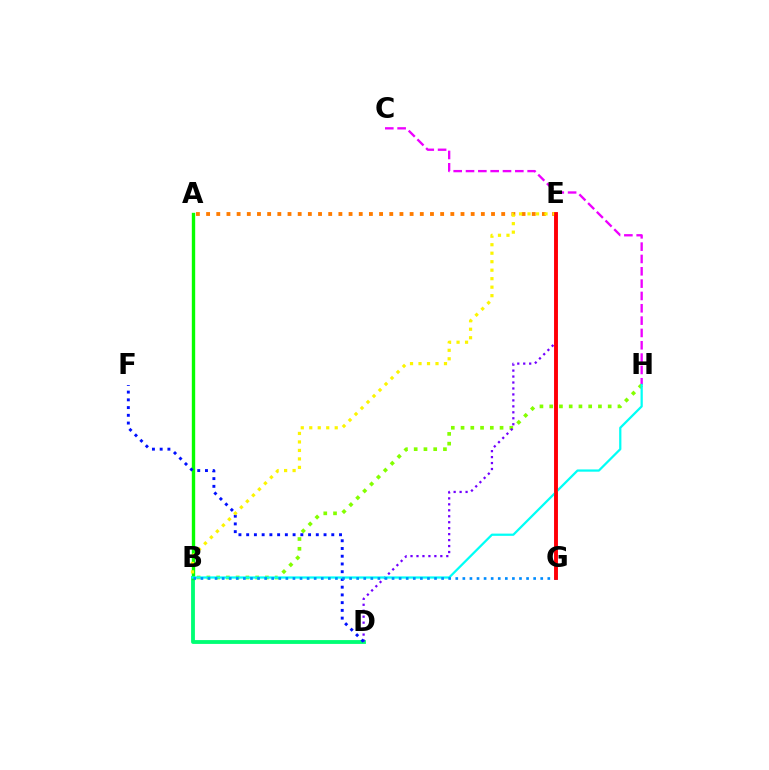{('B', 'D'): [{'color': '#00ff74', 'line_style': 'solid', 'thickness': 2.75}], ('C', 'H'): [{'color': '#ee00ff', 'line_style': 'dashed', 'thickness': 1.67}], ('A', 'B'): [{'color': '#08ff00', 'line_style': 'solid', 'thickness': 2.43}], ('A', 'E'): [{'color': '#ff7c00', 'line_style': 'dotted', 'thickness': 2.76}], ('B', 'H'): [{'color': '#84ff00', 'line_style': 'dotted', 'thickness': 2.65}, {'color': '#00fff6', 'line_style': 'solid', 'thickness': 1.61}], ('D', 'E'): [{'color': '#7200ff', 'line_style': 'dotted', 'thickness': 1.62}], ('E', 'G'): [{'color': '#ff0094', 'line_style': 'solid', 'thickness': 2.62}, {'color': '#ff0000', 'line_style': 'solid', 'thickness': 2.67}], ('D', 'F'): [{'color': '#0010ff', 'line_style': 'dotted', 'thickness': 2.1}], ('B', 'E'): [{'color': '#fcf500', 'line_style': 'dotted', 'thickness': 2.31}], ('B', 'G'): [{'color': '#008cff', 'line_style': 'dotted', 'thickness': 1.92}]}